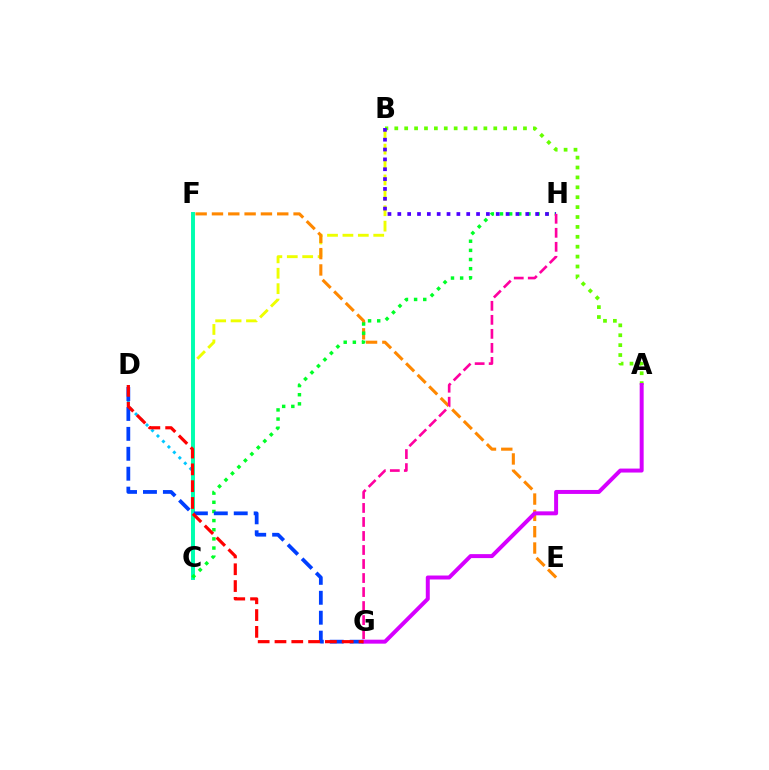{('B', 'C'): [{'color': '#eeff00', 'line_style': 'dashed', 'thickness': 2.09}], ('C', 'D'): [{'color': '#00c7ff', 'line_style': 'dotted', 'thickness': 2.1}], ('C', 'F'): [{'color': '#00ffaf', 'line_style': 'solid', 'thickness': 2.83}], ('A', 'B'): [{'color': '#66ff00', 'line_style': 'dotted', 'thickness': 2.69}], ('E', 'F'): [{'color': '#ff8800', 'line_style': 'dashed', 'thickness': 2.22}], ('C', 'H'): [{'color': '#00ff27', 'line_style': 'dotted', 'thickness': 2.49}], ('B', 'H'): [{'color': '#4f00ff', 'line_style': 'dotted', 'thickness': 2.67}], ('D', 'G'): [{'color': '#003fff', 'line_style': 'dashed', 'thickness': 2.71}, {'color': '#ff0000', 'line_style': 'dashed', 'thickness': 2.28}], ('A', 'G'): [{'color': '#d600ff', 'line_style': 'solid', 'thickness': 2.86}], ('G', 'H'): [{'color': '#ff00a0', 'line_style': 'dashed', 'thickness': 1.9}]}